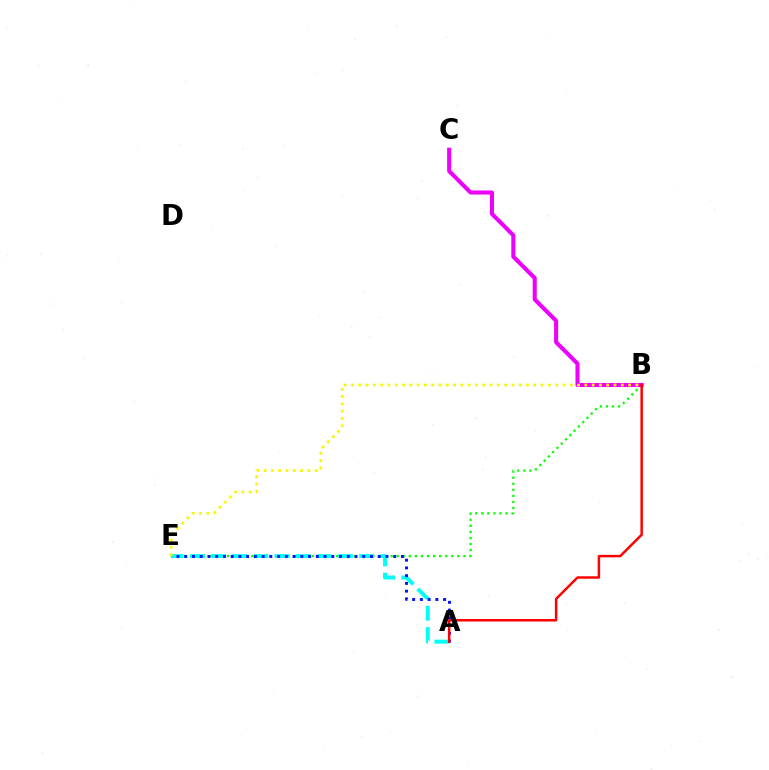{('B', 'E'): [{'color': '#08ff00', 'line_style': 'dotted', 'thickness': 1.65}, {'color': '#fcf500', 'line_style': 'dotted', 'thickness': 1.98}], ('A', 'E'): [{'color': '#00fff6', 'line_style': 'dashed', 'thickness': 2.88}, {'color': '#0010ff', 'line_style': 'dotted', 'thickness': 2.1}], ('B', 'C'): [{'color': '#ee00ff', 'line_style': 'solid', 'thickness': 2.93}], ('A', 'B'): [{'color': '#ff0000', 'line_style': 'solid', 'thickness': 1.79}]}